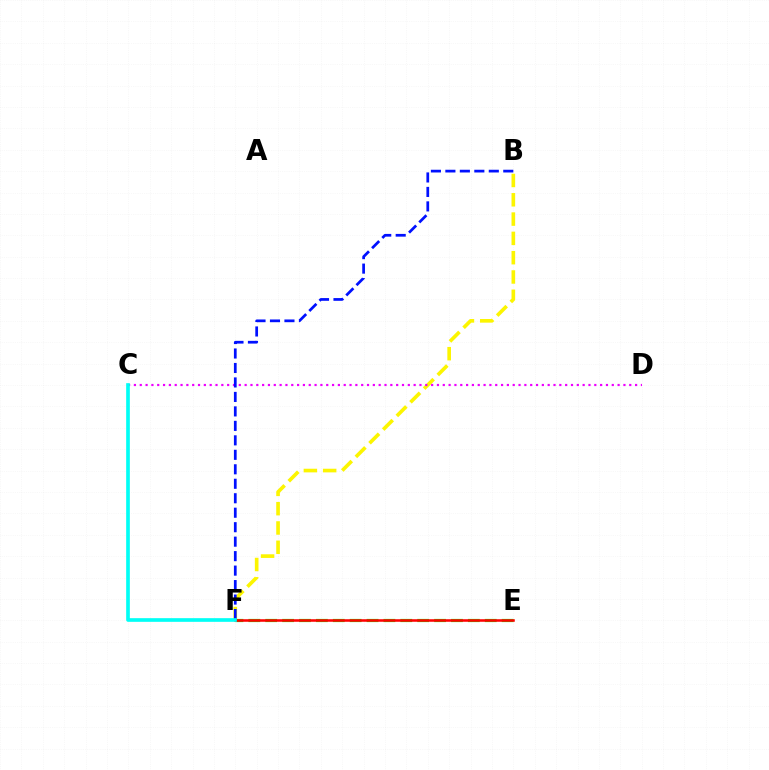{('B', 'F'): [{'color': '#fcf500', 'line_style': 'dashed', 'thickness': 2.62}, {'color': '#0010ff', 'line_style': 'dashed', 'thickness': 1.97}], ('E', 'F'): [{'color': '#08ff00', 'line_style': 'dashed', 'thickness': 2.29}, {'color': '#ff0000', 'line_style': 'solid', 'thickness': 1.84}], ('C', 'D'): [{'color': '#ee00ff', 'line_style': 'dotted', 'thickness': 1.58}], ('C', 'F'): [{'color': '#00fff6', 'line_style': 'solid', 'thickness': 2.64}]}